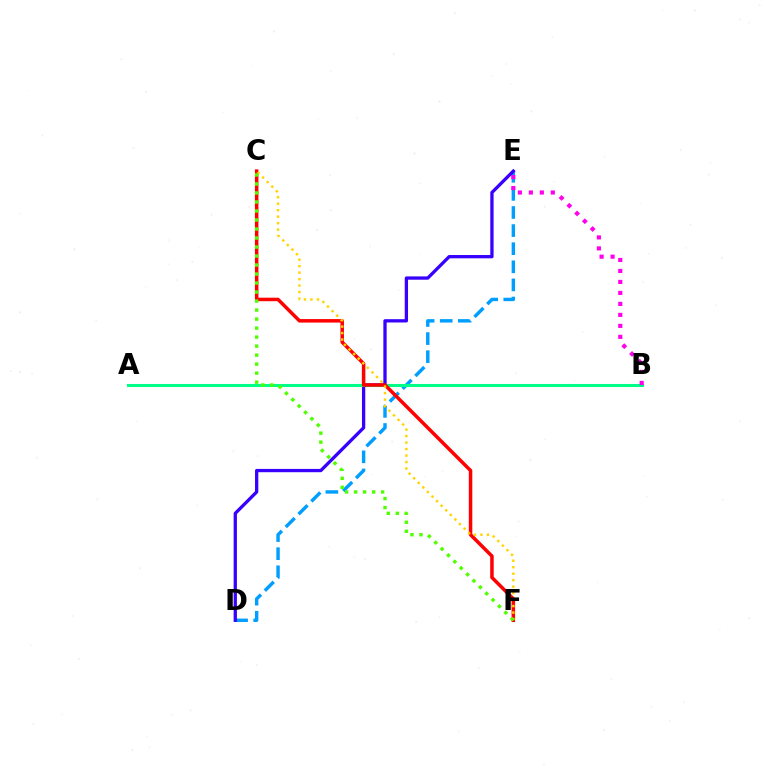{('D', 'E'): [{'color': '#009eff', 'line_style': 'dashed', 'thickness': 2.46}, {'color': '#3700ff', 'line_style': 'solid', 'thickness': 2.37}], ('A', 'B'): [{'color': '#00ff86', 'line_style': 'solid', 'thickness': 2.19}], ('C', 'F'): [{'color': '#ff0000', 'line_style': 'solid', 'thickness': 2.52}, {'color': '#ffd500', 'line_style': 'dotted', 'thickness': 1.76}, {'color': '#4fff00', 'line_style': 'dotted', 'thickness': 2.45}], ('B', 'E'): [{'color': '#ff00ed', 'line_style': 'dotted', 'thickness': 2.98}]}